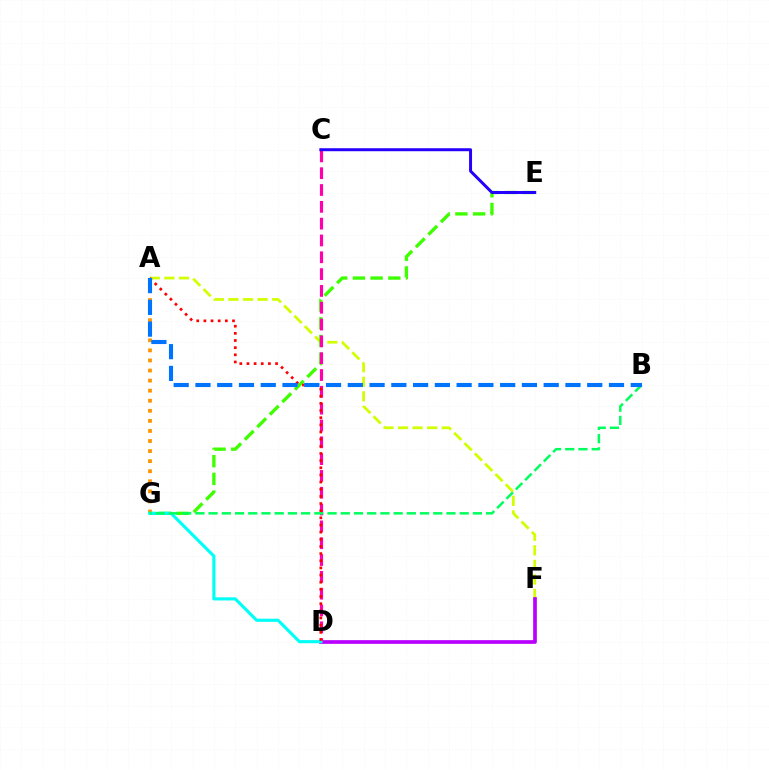{('A', 'G'): [{'color': '#ff9400', 'line_style': 'dotted', 'thickness': 2.74}], ('A', 'F'): [{'color': '#d1ff00', 'line_style': 'dashed', 'thickness': 1.98}], ('E', 'G'): [{'color': '#3dff00', 'line_style': 'dashed', 'thickness': 2.4}], ('D', 'F'): [{'color': '#b900ff', 'line_style': 'solid', 'thickness': 2.66}], ('C', 'D'): [{'color': '#ff00ac', 'line_style': 'dashed', 'thickness': 2.28}], ('D', 'G'): [{'color': '#00fff6', 'line_style': 'solid', 'thickness': 2.25}], ('C', 'E'): [{'color': '#2500ff', 'line_style': 'solid', 'thickness': 2.15}], ('A', 'D'): [{'color': '#ff0000', 'line_style': 'dotted', 'thickness': 1.94}], ('B', 'G'): [{'color': '#00ff5c', 'line_style': 'dashed', 'thickness': 1.8}], ('A', 'B'): [{'color': '#0074ff', 'line_style': 'dashed', 'thickness': 2.96}]}